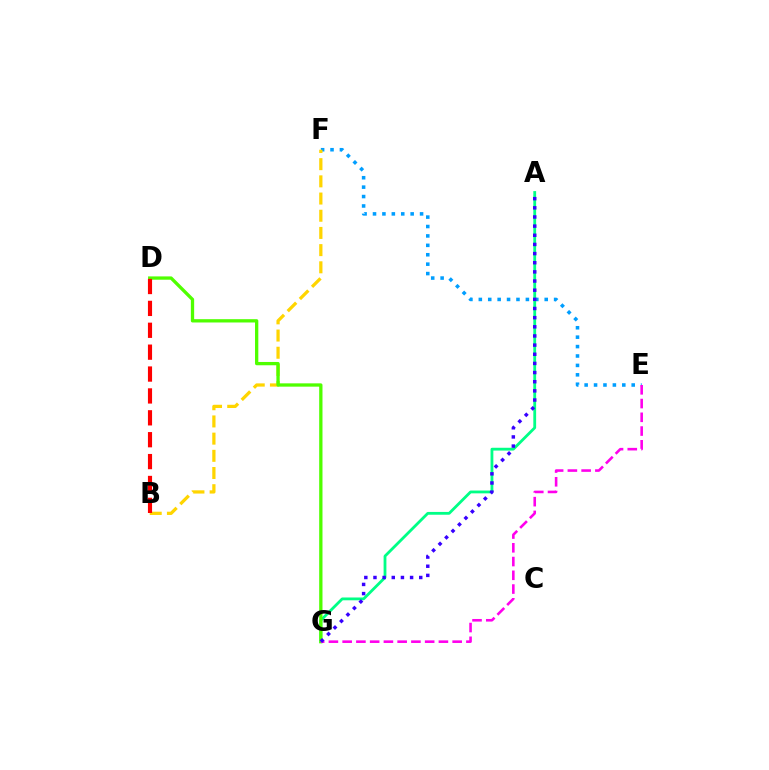{('E', 'F'): [{'color': '#009eff', 'line_style': 'dotted', 'thickness': 2.56}], ('B', 'F'): [{'color': '#ffd500', 'line_style': 'dashed', 'thickness': 2.34}], ('A', 'G'): [{'color': '#00ff86', 'line_style': 'solid', 'thickness': 2.02}, {'color': '#3700ff', 'line_style': 'dotted', 'thickness': 2.49}], ('D', 'G'): [{'color': '#4fff00', 'line_style': 'solid', 'thickness': 2.38}], ('E', 'G'): [{'color': '#ff00ed', 'line_style': 'dashed', 'thickness': 1.87}], ('B', 'D'): [{'color': '#ff0000', 'line_style': 'dashed', 'thickness': 2.97}]}